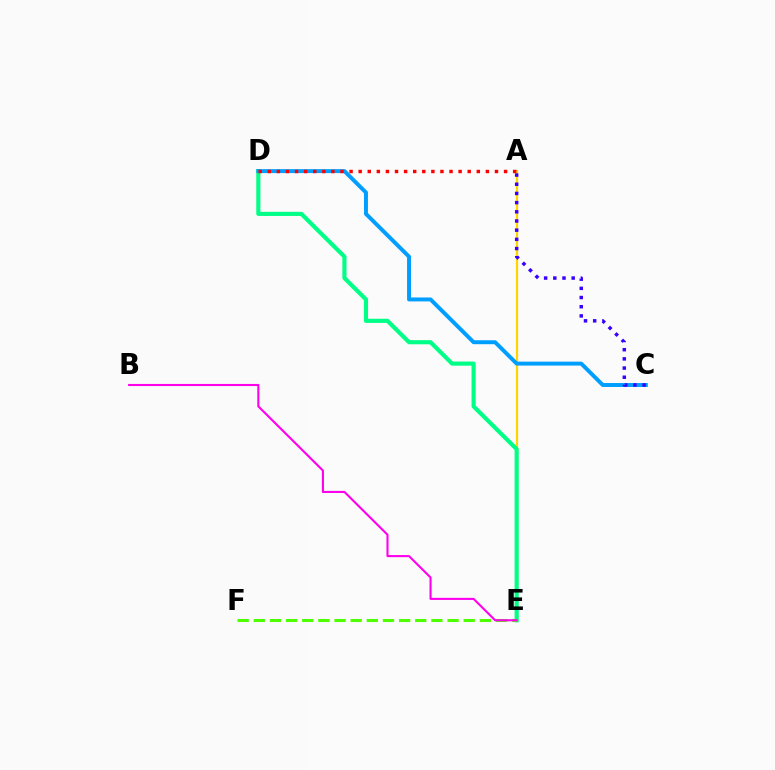{('A', 'E'): [{'color': '#ffd500', 'line_style': 'solid', 'thickness': 1.62}], ('D', 'E'): [{'color': '#00ff86', 'line_style': 'solid', 'thickness': 2.98}], ('E', 'F'): [{'color': '#4fff00', 'line_style': 'dashed', 'thickness': 2.19}], ('C', 'D'): [{'color': '#009eff', 'line_style': 'solid', 'thickness': 2.84}], ('A', 'C'): [{'color': '#3700ff', 'line_style': 'dotted', 'thickness': 2.5}], ('A', 'D'): [{'color': '#ff0000', 'line_style': 'dotted', 'thickness': 2.47}], ('B', 'E'): [{'color': '#ff00ed', 'line_style': 'solid', 'thickness': 1.51}]}